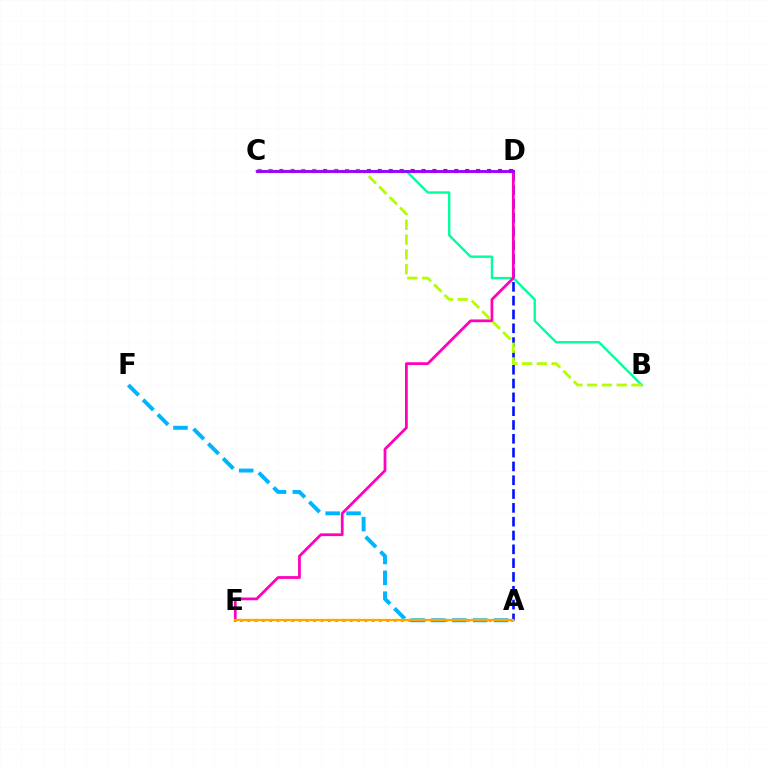{('A', 'E'): [{'color': '#08ff00', 'line_style': 'dotted', 'thickness': 1.99}, {'color': '#ffa500', 'line_style': 'solid', 'thickness': 1.69}], ('C', 'D'): [{'color': '#ff0000', 'line_style': 'dotted', 'thickness': 2.97}, {'color': '#9b00ff', 'line_style': 'solid', 'thickness': 2.06}], ('A', 'F'): [{'color': '#00b5ff', 'line_style': 'dashed', 'thickness': 2.83}], ('A', 'D'): [{'color': '#0010ff', 'line_style': 'dashed', 'thickness': 1.88}], ('B', 'C'): [{'color': '#00ff9d', 'line_style': 'solid', 'thickness': 1.72}, {'color': '#b3ff00', 'line_style': 'dashed', 'thickness': 2.01}], ('D', 'E'): [{'color': '#ff00bd', 'line_style': 'solid', 'thickness': 1.99}]}